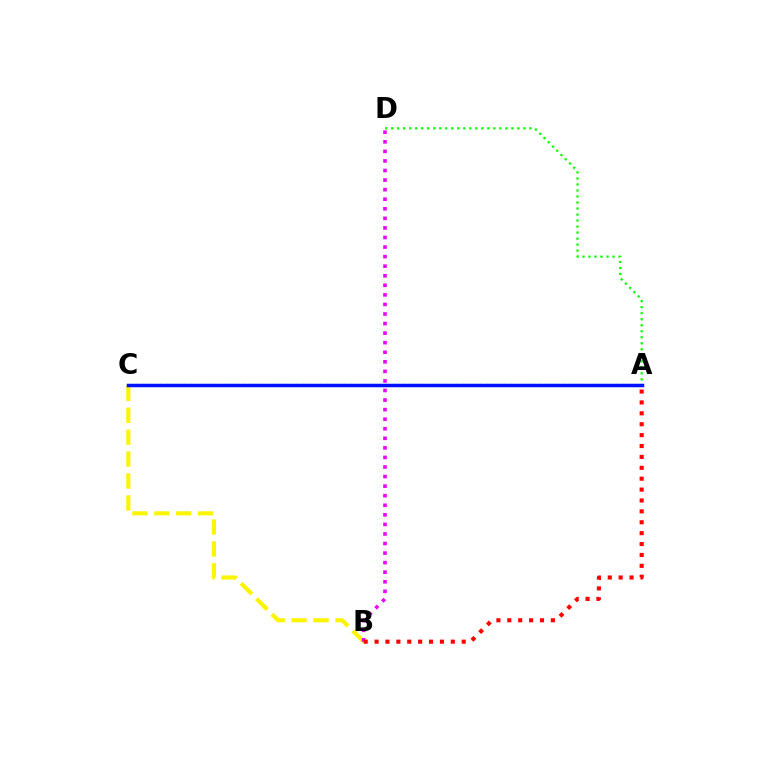{('A', 'D'): [{'color': '#08ff00', 'line_style': 'dotted', 'thickness': 1.63}], ('A', 'C'): [{'color': '#00fff6', 'line_style': 'dotted', 'thickness': 1.61}, {'color': '#0010ff', 'line_style': 'solid', 'thickness': 2.52}], ('B', 'C'): [{'color': '#fcf500', 'line_style': 'dashed', 'thickness': 2.98}], ('B', 'D'): [{'color': '#ee00ff', 'line_style': 'dotted', 'thickness': 2.6}], ('A', 'B'): [{'color': '#ff0000', 'line_style': 'dotted', 'thickness': 2.96}]}